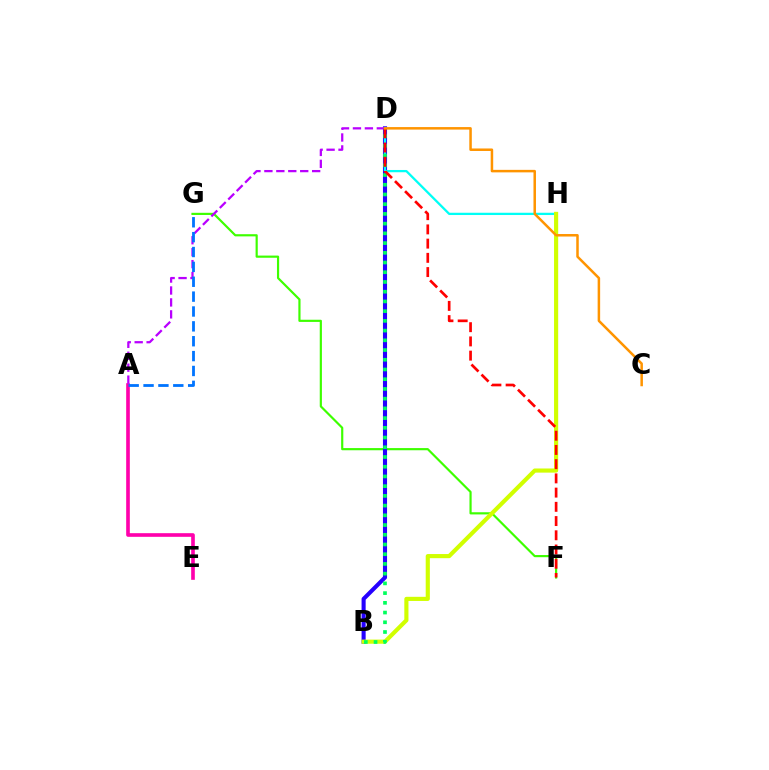{('A', 'E'): [{'color': '#ff00ac', 'line_style': 'solid', 'thickness': 2.62}], ('F', 'G'): [{'color': '#3dff00', 'line_style': 'solid', 'thickness': 1.57}], ('B', 'D'): [{'color': '#2500ff', 'line_style': 'solid', 'thickness': 2.94}, {'color': '#00ff5c', 'line_style': 'dotted', 'thickness': 2.64}], ('D', 'H'): [{'color': '#00fff6', 'line_style': 'solid', 'thickness': 1.64}], ('B', 'H'): [{'color': '#d1ff00', 'line_style': 'solid', 'thickness': 2.98}], ('A', 'D'): [{'color': '#b900ff', 'line_style': 'dashed', 'thickness': 1.62}], ('A', 'G'): [{'color': '#0074ff', 'line_style': 'dashed', 'thickness': 2.02}], ('D', 'F'): [{'color': '#ff0000', 'line_style': 'dashed', 'thickness': 1.93}], ('C', 'D'): [{'color': '#ff9400', 'line_style': 'solid', 'thickness': 1.8}]}